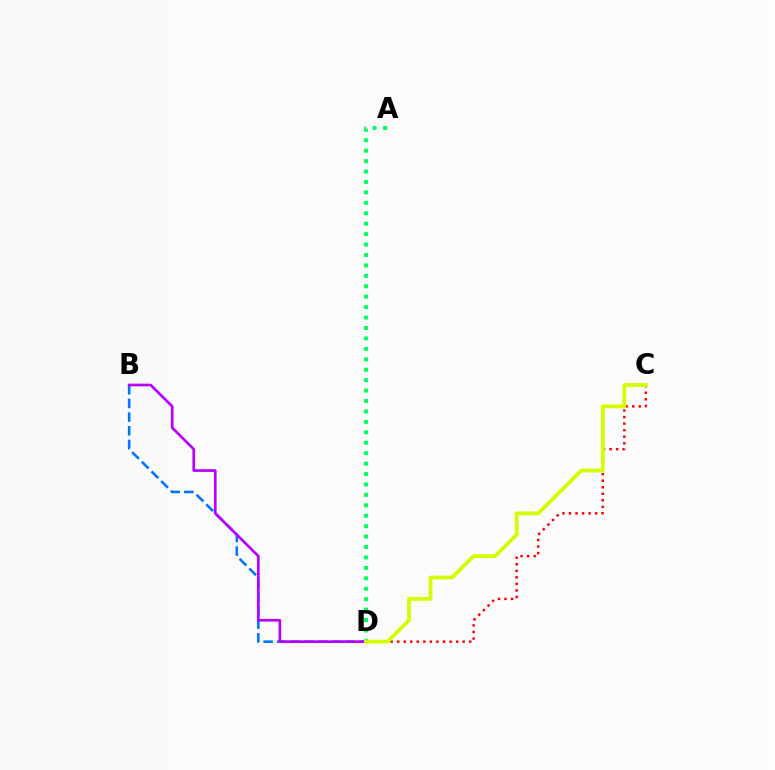{('B', 'D'): [{'color': '#0074ff', 'line_style': 'dashed', 'thickness': 1.86}, {'color': '#b900ff', 'line_style': 'solid', 'thickness': 1.94}], ('C', 'D'): [{'color': '#ff0000', 'line_style': 'dotted', 'thickness': 1.78}, {'color': '#d1ff00', 'line_style': 'solid', 'thickness': 2.73}], ('A', 'D'): [{'color': '#00ff5c', 'line_style': 'dotted', 'thickness': 2.83}]}